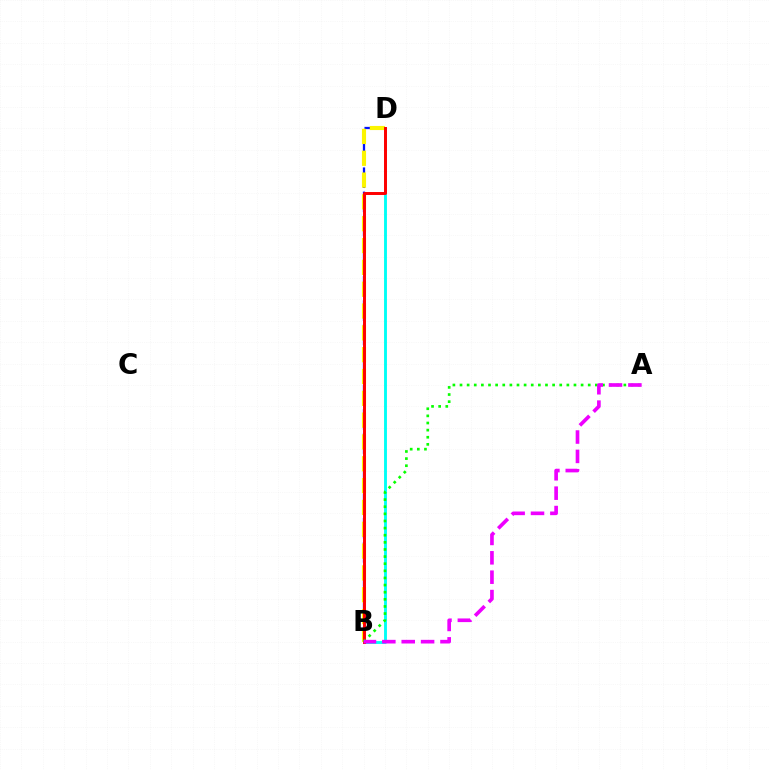{('B', 'D'): [{'color': '#0010ff', 'line_style': 'dashed', 'thickness': 1.64}, {'color': '#fcf500', 'line_style': 'dashed', 'thickness': 2.96}, {'color': '#00fff6', 'line_style': 'solid', 'thickness': 2.07}, {'color': '#ff0000', 'line_style': 'solid', 'thickness': 2.13}], ('A', 'B'): [{'color': '#08ff00', 'line_style': 'dotted', 'thickness': 1.94}, {'color': '#ee00ff', 'line_style': 'dashed', 'thickness': 2.63}]}